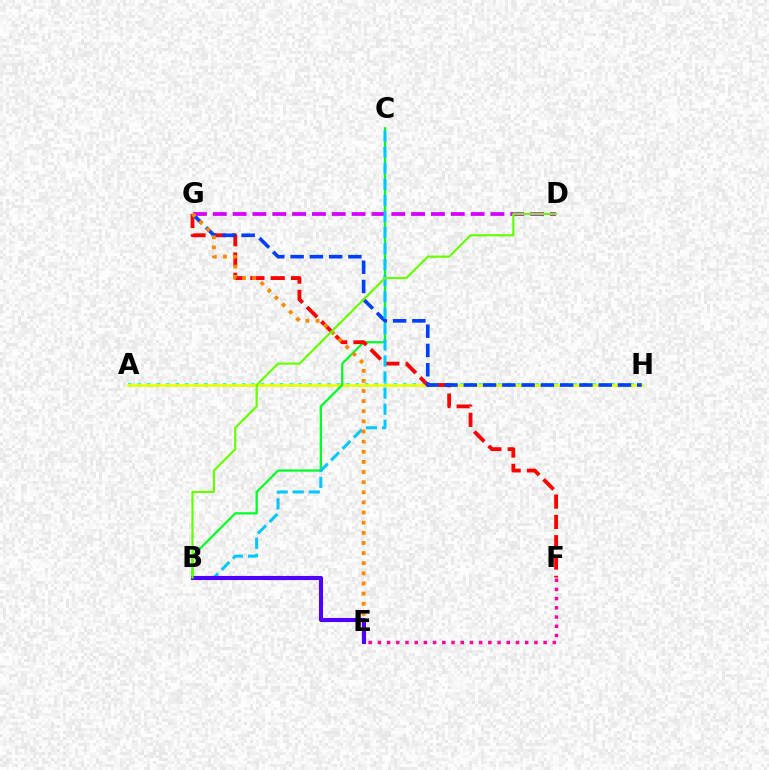{('A', 'H'): [{'color': '#00ffaf', 'line_style': 'dotted', 'thickness': 2.58}, {'color': '#eeff00', 'line_style': 'solid', 'thickness': 1.92}], ('B', 'C'): [{'color': '#00ff27', 'line_style': 'solid', 'thickness': 1.62}, {'color': '#00c7ff', 'line_style': 'dashed', 'thickness': 2.18}], ('F', 'G'): [{'color': '#ff0000', 'line_style': 'dashed', 'thickness': 2.76}], ('D', 'G'): [{'color': '#d600ff', 'line_style': 'dashed', 'thickness': 2.69}], ('G', 'H'): [{'color': '#003fff', 'line_style': 'dashed', 'thickness': 2.62}], ('E', 'G'): [{'color': '#ff8800', 'line_style': 'dotted', 'thickness': 2.75}], ('E', 'F'): [{'color': '#ff00a0', 'line_style': 'dotted', 'thickness': 2.5}], ('B', 'E'): [{'color': '#4f00ff', 'line_style': 'solid', 'thickness': 2.95}], ('B', 'D'): [{'color': '#66ff00', 'line_style': 'solid', 'thickness': 1.57}]}